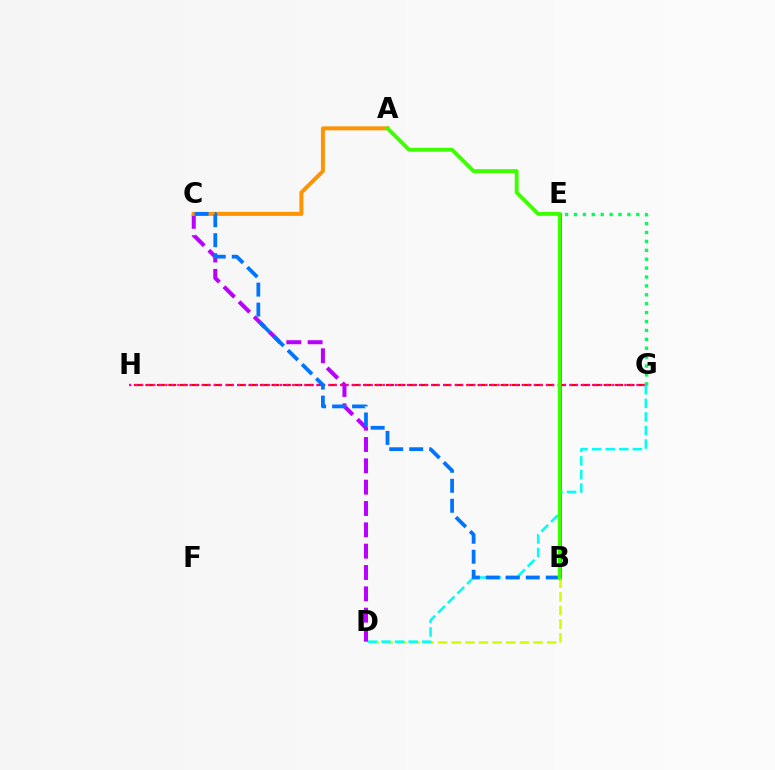{('G', 'H'): [{'color': '#ff0000', 'line_style': 'dashed', 'thickness': 1.56}, {'color': '#ff00ac', 'line_style': 'dotted', 'thickness': 1.64}], ('B', 'E'): [{'color': '#2500ff', 'line_style': 'solid', 'thickness': 1.83}], ('B', 'D'): [{'color': '#d1ff00', 'line_style': 'dashed', 'thickness': 1.85}], ('D', 'G'): [{'color': '#00fff6', 'line_style': 'dashed', 'thickness': 1.84}], ('C', 'D'): [{'color': '#b900ff', 'line_style': 'dashed', 'thickness': 2.9}], ('E', 'G'): [{'color': '#00ff5c', 'line_style': 'dotted', 'thickness': 2.42}], ('A', 'C'): [{'color': '#ff9400', 'line_style': 'solid', 'thickness': 2.86}], ('B', 'C'): [{'color': '#0074ff', 'line_style': 'dashed', 'thickness': 2.71}], ('A', 'B'): [{'color': '#3dff00', 'line_style': 'solid', 'thickness': 2.78}]}